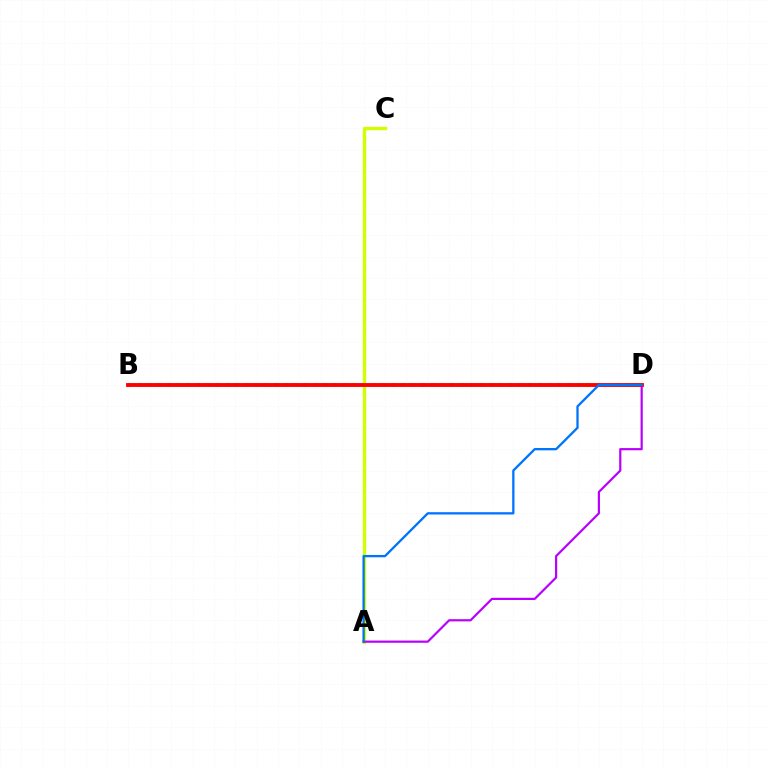{('A', 'C'): [{'color': '#d1ff00', 'line_style': 'solid', 'thickness': 2.43}], ('A', 'D'): [{'color': '#b900ff', 'line_style': 'solid', 'thickness': 1.58}, {'color': '#0074ff', 'line_style': 'solid', 'thickness': 1.66}], ('B', 'D'): [{'color': '#00ff5c', 'line_style': 'dotted', 'thickness': 2.65}, {'color': '#ff0000', 'line_style': 'solid', 'thickness': 2.78}]}